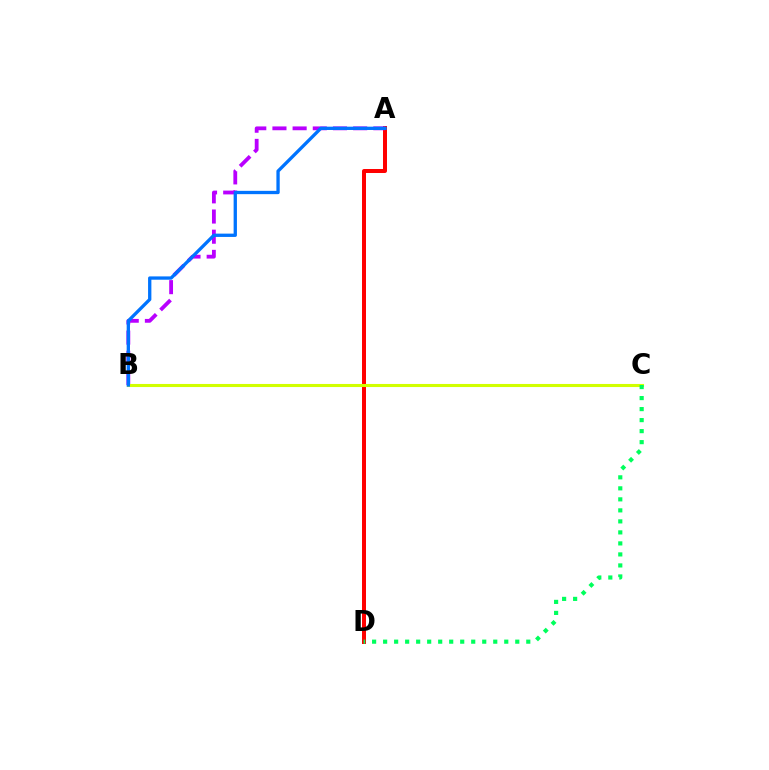{('A', 'D'): [{'color': '#ff0000', 'line_style': 'solid', 'thickness': 2.87}], ('A', 'B'): [{'color': '#b900ff', 'line_style': 'dashed', 'thickness': 2.74}, {'color': '#0074ff', 'line_style': 'solid', 'thickness': 2.38}], ('B', 'C'): [{'color': '#d1ff00', 'line_style': 'solid', 'thickness': 2.22}], ('C', 'D'): [{'color': '#00ff5c', 'line_style': 'dotted', 'thickness': 2.99}]}